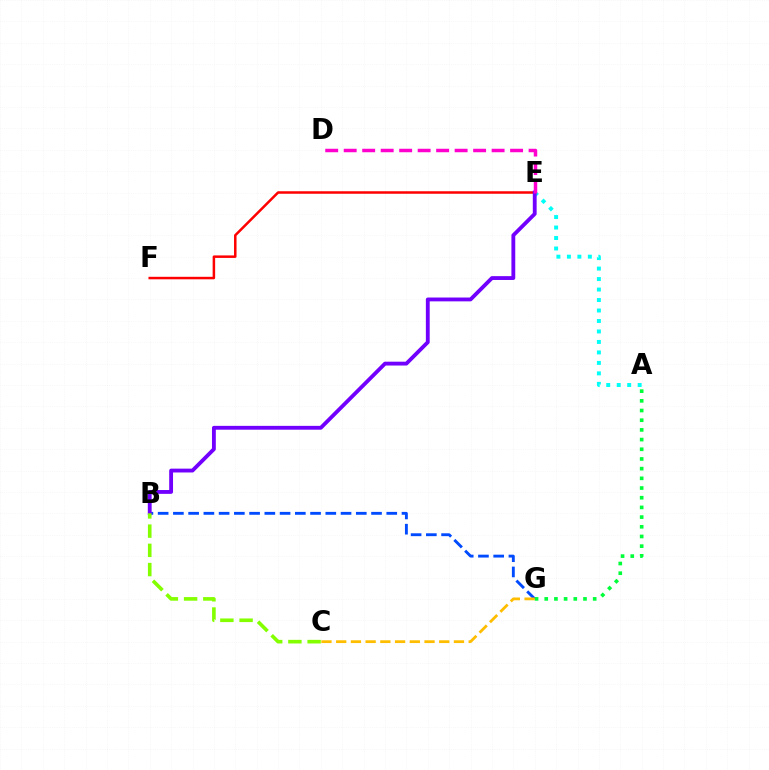{('E', 'F'): [{'color': '#ff0000', 'line_style': 'solid', 'thickness': 1.8}], ('B', 'G'): [{'color': '#004bff', 'line_style': 'dashed', 'thickness': 2.07}], ('A', 'E'): [{'color': '#00fff6', 'line_style': 'dotted', 'thickness': 2.85}], ('B', 'E'): [{'color': '#7200ff', 'line_style': 'solid', 'thickness': 2.76}], ('D', 'E'): [{'color': '#ff00cf', 'line_style': 'dashed', 'thickness': 2.51}], ('B', 'C'): [{'color': '#84ff00', 'line_style': 'dashed', 'thickness': 2.61}], ('A', 'G'): [{'color': '#00ff39', 'line_style': 'dotted', 'thickness': 2.63}], ('C', 'G'): [{'color': '#ffbd00', 'line_style': 'dashed', 'thickness': 2.0}]}